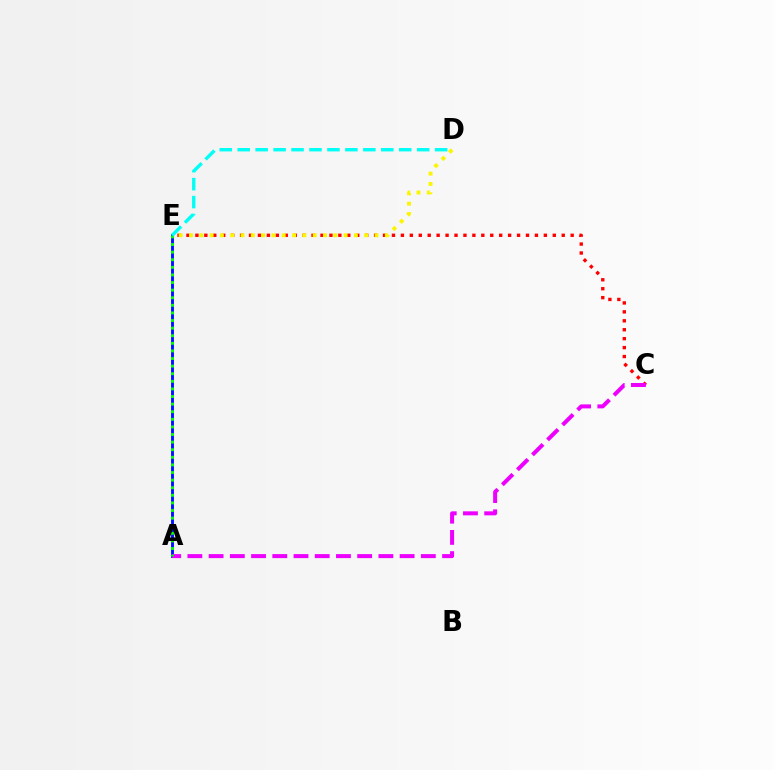{('A', 'E'): [{'color': '#0010ff', 'line_style': 'solid', 'thickness': 2.07}, {'color': '#08ff00', 'line_style': 'dotted', 'thickness': 2.06}], ('C', 'E'): [{'color': '#ff0000', 'line_style': 'dotted', 'thickness': 2.43}], ('A', 'C'): [{'color': '#ee00ff', 'line_style': 'dashed', 'thickness': 2.88}], ('D', 'E'): [{'color': '#00fff6', 'line_style': 'dashed', 'thickness': 2.44}, {'color': '#fcf500', 'line_style': 'dotted', 'thickness': 2.8}]}